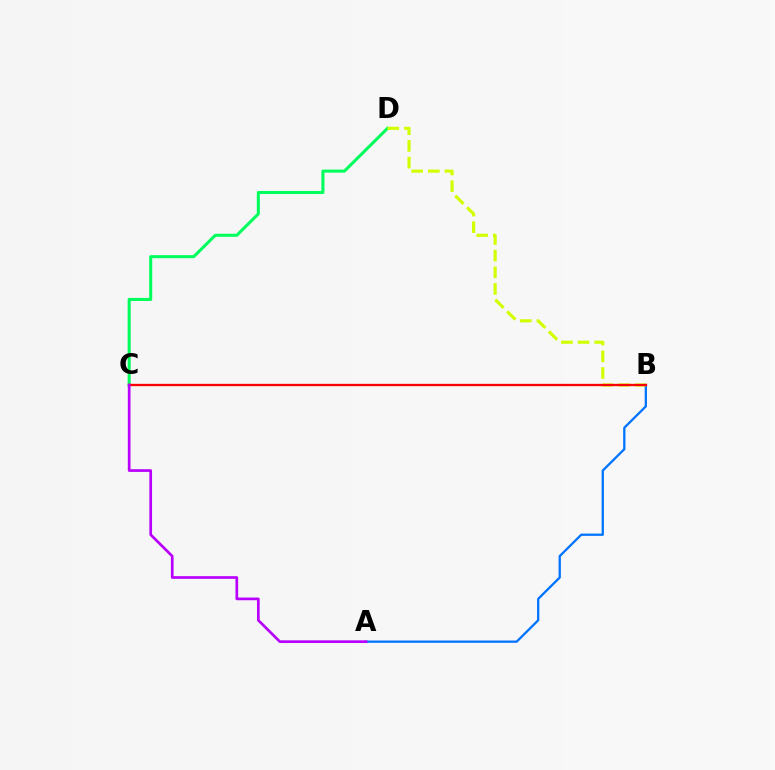{('A', 'B'): [{'color': '#0074ff', 'line_style': 'solid', 'thickness': 1.65}], ('C', 'D'): [{'color': '#00ff5c', 'line_style': 'solid', 'thickness': 2.19}], ('B', 'D'): [{'color': '#d1ff00', 'line_style': 'dashed', 'thickness': 2.26}], ('B', 'C'): [{'color': '#ff0000', 'line_style': 'solid', 'thickness': 1.66}], ('A', 'C'): [{'color': '#b900ff', 'line_style': 'solid', 'thickness': 1.94}]}